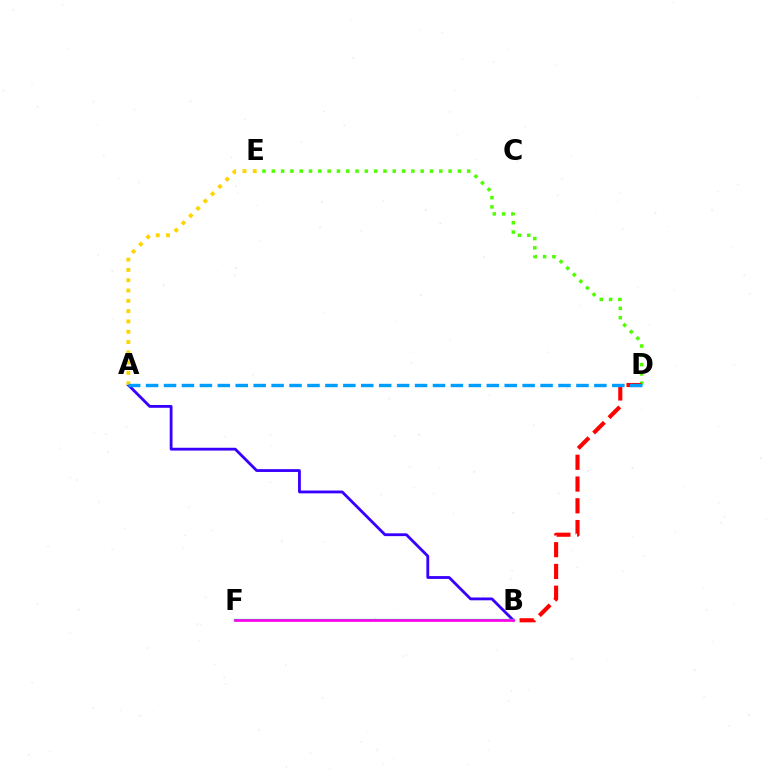{('D', 'E'): [{'color': '#4fff00', 'line_style': 'dotted', 'thickness': 2.53}], ('A', 'B'): [{'color': '#3700ff', 'line_style': 'solid', 'thickness': 2.03}], ('B', 'D'): [{'color': '#ff0000', 'line_style': 'dashed', 'thickness': 2.96}], ('A', 'E'): [{'color': '#ffd500', 'line_style': 'dotted', 'thickness': 2.8}], ('B', 'F'): [{'color': '#00ff86', 'line_style': 'solid', 'thickness': 1.64}, {'color': '#ff00ed', 'line_style': 'solid', 'thickness': 1.92}], ('A', 'D'): [{'color': '#009eff', 'line_style': 'dashed', 'thickness': 2.44}]}